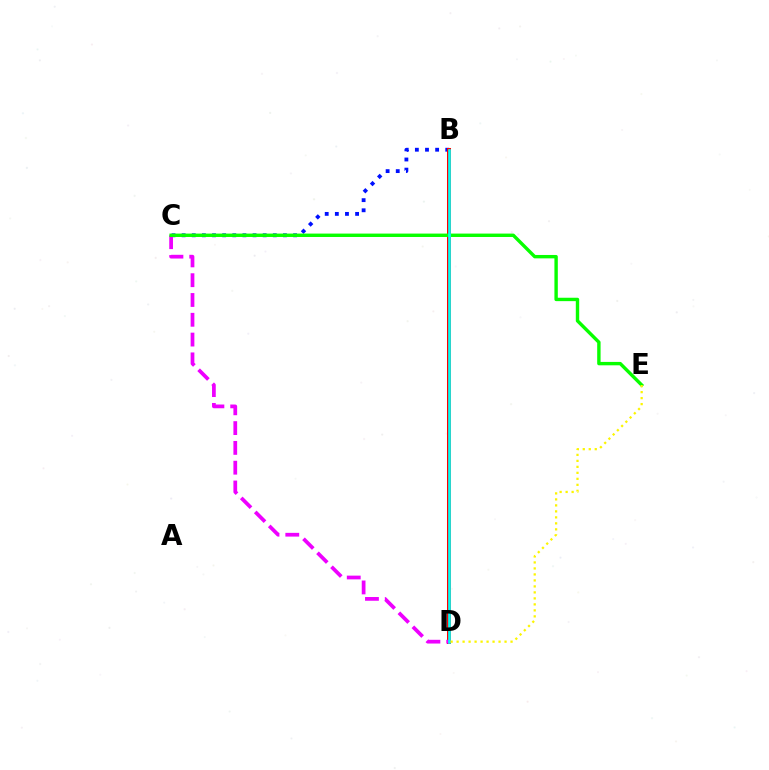{('B', 'C'): [{'color': '#0010ff', 'line_style': 'dotted', 'thickness': 2.75}], ('B', 'D'): [{'color': '#ff0000', 'line_style': 'solid', 'thickness': 2.88}, {'color': '#00fff6', 'line_style': 'solid', 'thickness': 1.92}], ('C', 'D'): [{'color': '#ee00ff', 'line_style': 'dashed', 'thickness': 2.69}], ('C', 'E'): [{'color': '#08ff00', 'line_style': 'solid', 'thickness': 2.44}], ('D', 'E'): [{'color': '#fcf500', 'line_style': 'dotted', 'thickness': 1.63}]}